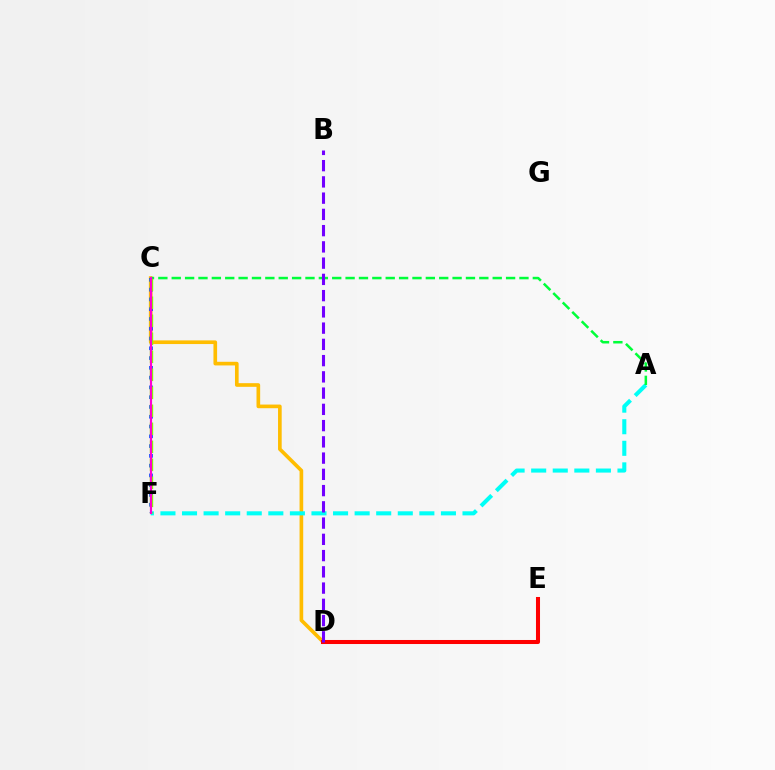{('C', 'D'): [{'color': '#ffbd00', 'line_style': 'solid', 'thickness': 2.63}], ('A', 'F'): [{'color': '#00fff6', 'line_style': 'dashed', 'thickness': 2.93}], ('D', 'E'): [{'color': '#ff0000', 'line_style': 'solid', 'thickness': 2.91}], ('A', 'C'): [{'color': '#00ff39', 'line_style': 'dashed', 'thickness': 1.82}], ('C', 'F'): [{'color': '#004bff', 'line_style': 'dotted', 'thickness': 2.66}, {'color': '#84ff00', 'line_style': 'dashed', 'thickness': 2.45}, {'color': '#ff00cf', 'line_style': 'solid', 'thickness': 1.56}], ('B', 'D'): [{'color': '#7200ff', 'line_style': 'dashed', 'thickness': 2.21}]}